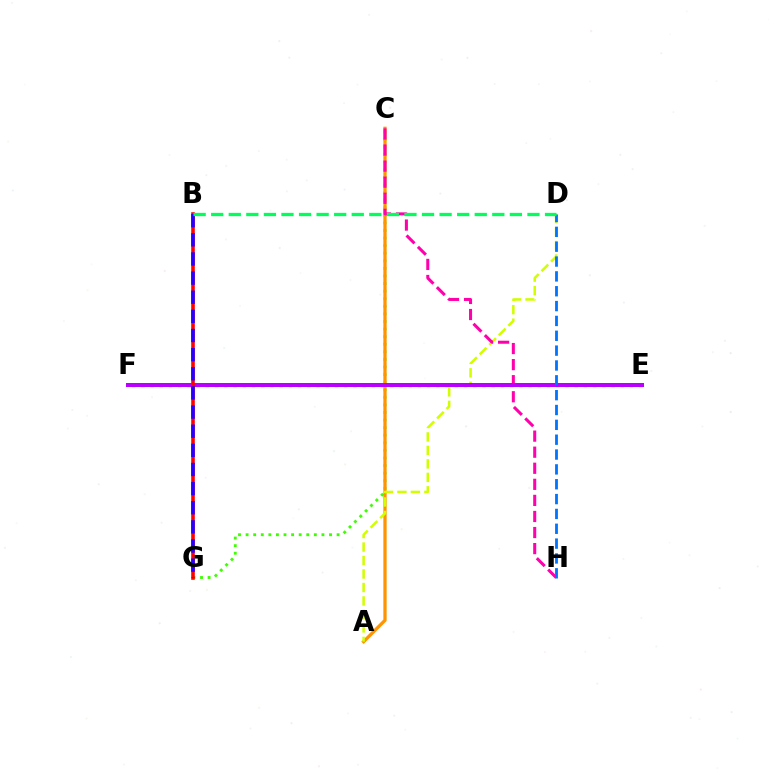{('C', 'G'): [{'color': '#3dff00', 'line_style': 'dotted', 'thickness': 2.06}], ('E', 'F'): [{'color': '#00fff6', 'line_style': 'dotted', 'thickness': 2.51}, {'color': '#b900ff', 'line_style': 'solid', 'thickness': 2.88}], ('A', 'C'): [{'color': '#ff9400', 'line_style': 'solid', 'thickness': 2.35}], ('A', 'D'): [{'color': '#d1ff00', 'line_style': 'dashed', 'thickness': 1.83}], ('C', 'H'): [{'color': '#ff00ac', 'line_style': 'dashed', 'thickness': 2.18}], ('D', 'H'): [{'color': '#0074ff', 'line_style': 'dashed', 'thickness': 2.02}], ('B', 'G'): [{'color': '#ff0000', 'line_style': 'solid', 'thickness': 2.58}, {'color': '#2500ff', 'line_style': 'dashed', 'thickness': 2.6}], ('B', 'D'): [{'color': '#00ff5c', 'line_style': 'dashed', 'thickness': 2.39}]}